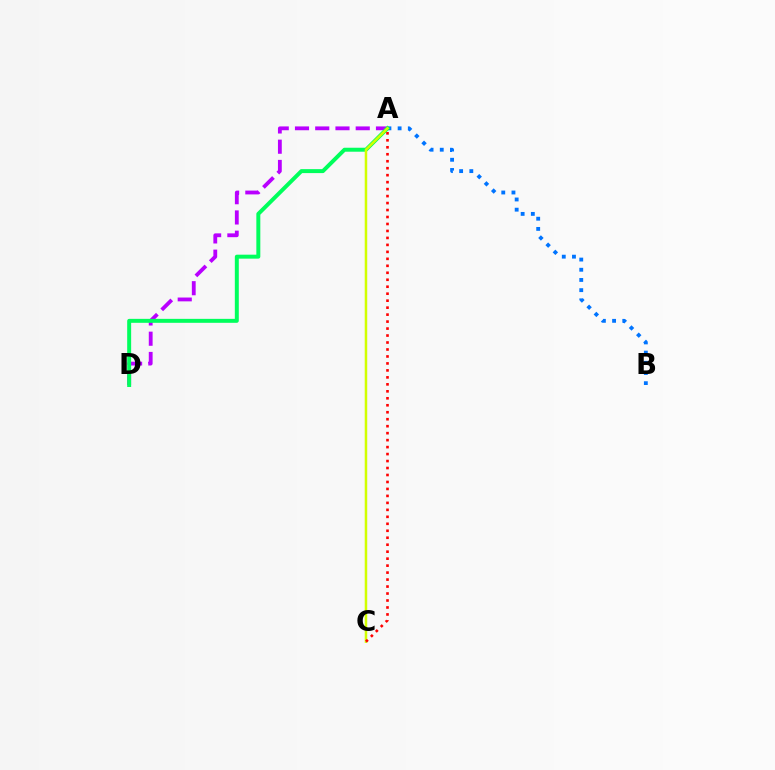{('A', 'B'): [{'color': '#0074ff', 'line_style': 'dotted', 'thickness': 2.77}], ('A', 'D'): [{'color': '#b900ff', 'line_style': 'dashed', 'thickness': 2.75}, {'color': '#00ff5c', 'line_style': 'solid', 'thickness': 2.86}], ('A', 'C'): [{'color': '#d1ff00', 'line_style': 'solid', 'thickness': 1.8}, {'color': '#ff0000', 'line_style': 'dotted', 'thickness': 1.89}]}